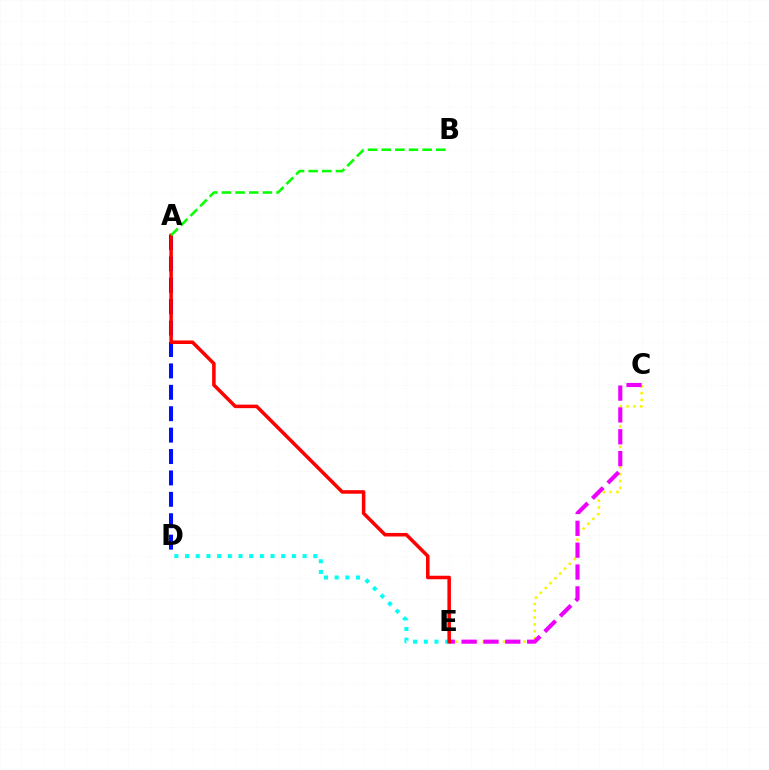{('A', 'D'): [{'color': '#0010ff', 'line_style': 'dashed', 'thickness': 2.91}], ('D', 'E'): [{'color': '#00fff6', 'line_style': 'dotted', 'thickness': 2.9}], ('C', 'E'): [{'color': '#fcf500', 'line_style': 'dotted', 'thickness': 1.86}, {'color': '#ee00ff', 'line_style': 'dashed', 'thickness': 2.97}], ('A', 'E'): [{'color': '#ff0000', 'line_style': 'solid', 'thickness': 2.54}], ('A', 'B'): [{'color': '#08ff00', 'line_style': 'dashed', 'thickness': 1.85}]}